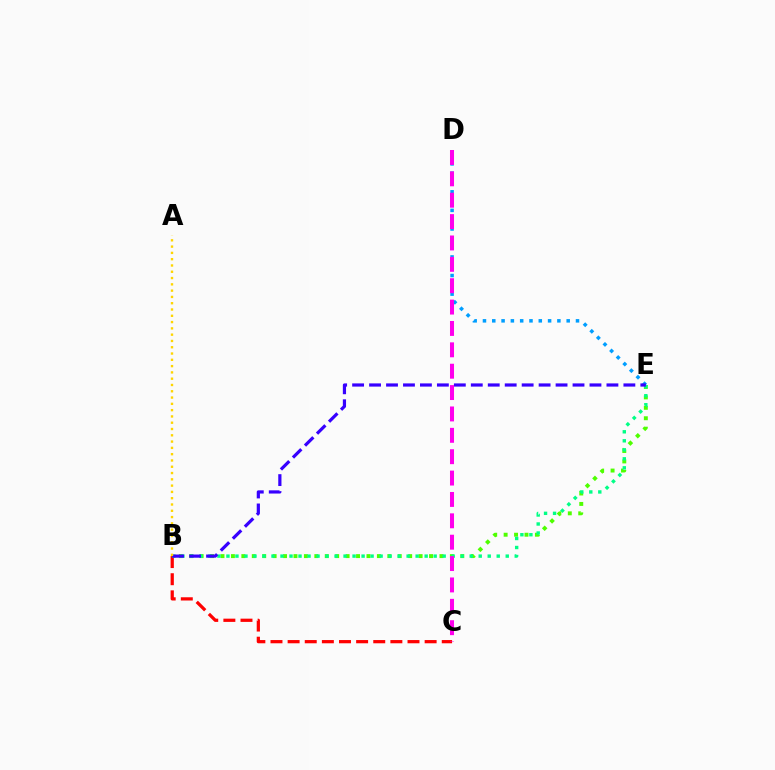{('D', 'E'): [{'color': '#009eff', 'line_style': 'dotted', 'thickness': 2.53}], ('B', 'E'): [{'color': '#4fff00', 'line_style': 'dotted', 'thickness': 2.83}, {'color': '#00ff86', 'line_style': 'dotted', 'thickness': 2.45}, {'color': '#3700ff', 'line_style': 'dashed', 'thickness': 2.3}], ('B', 'C'): [{'color': '#ff0000', 'line_style': 'dashed', 'thickness': 2.33}], ('A', 'B'): [{'color': '#ffd500', 'line_style': 'dotted', 'thickness': 1.71}], ('C', 'D'): [{'color': '#ff00ed', 'line_style': 'dashed', 'thickness': 2.9}]}